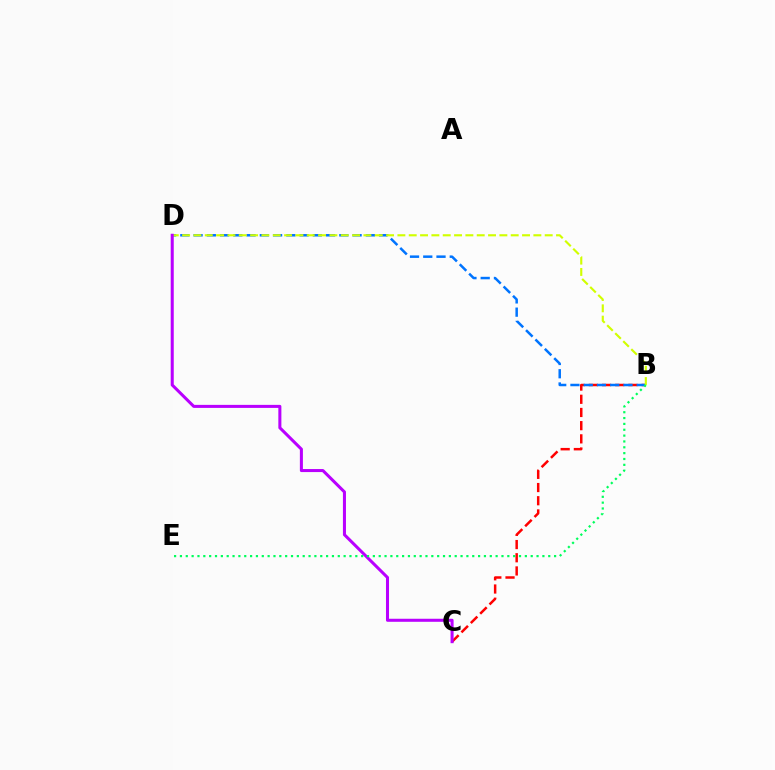{('B', 'C'): [{'color': '#ff0000', 'line_style': 'dashed', 'thickness': 1.79}], ('B', 'D'): [{'color': '#0074ff', 'line_style': 'dashed', 'thickness': 1.8}, {'color': '#d1ff00', 'line_style': 'dashed', 'thickness': 1.54}], ('C', 'D'): [{'color': '#b900ff', 'line_style': 'solid', 'thickness': 2.19}], ('B', 'E'): [{'color': '#00ff5c', 'line_style': 'dotted', 'thickness': 1.59}]}